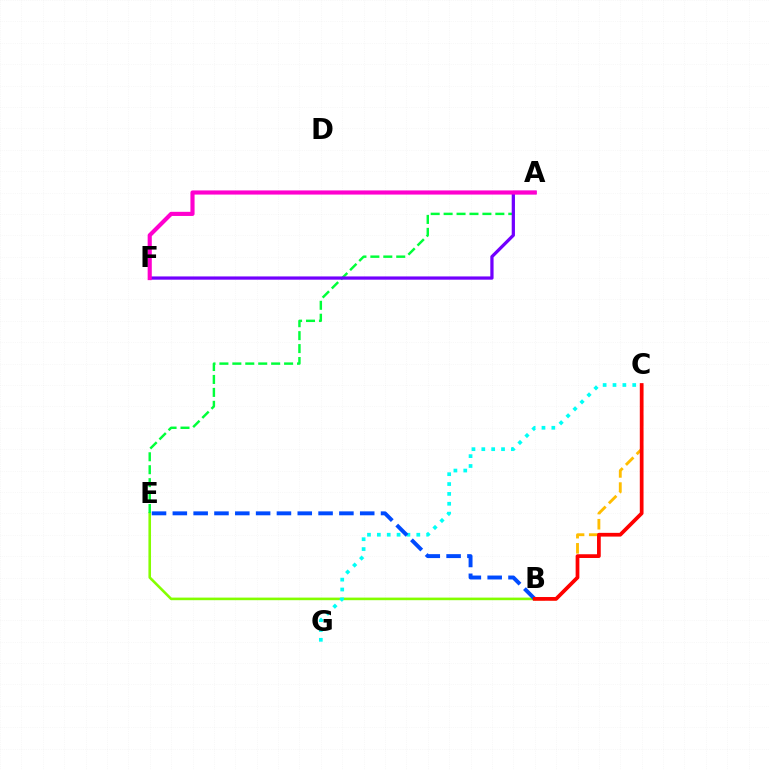{('B', 'E'): [{'color': '#84ff00', 'line_style': 'solid', 'thickness': 1.87}, {'color': '#004bff', 'line_style': 'dashed', 'thickness': 2.83}], ('A', 'E'): [{'color': '#00ff39', 'line_style': 'dashed', 'thickness': 1.76}], ('B', 'C'): [{'color': '#ffbd00', 'line_style': 'dashed', 'thickness': 2.06}, {'color': '#ff0000', 'line_style': 'solid', 'thickness': 2.69}], ('A', 'F'): [{'color': '#7200ff', 'line_style': 'solid', 'thickness': 2.34}, {'color': '#ff00cf', 'line_style': 'solid', 'thickness': 2.98}], ('C', 'G'): [{'color': '#00fff6', 'line_style': 'dotted', 'thickness': 2.68}]}